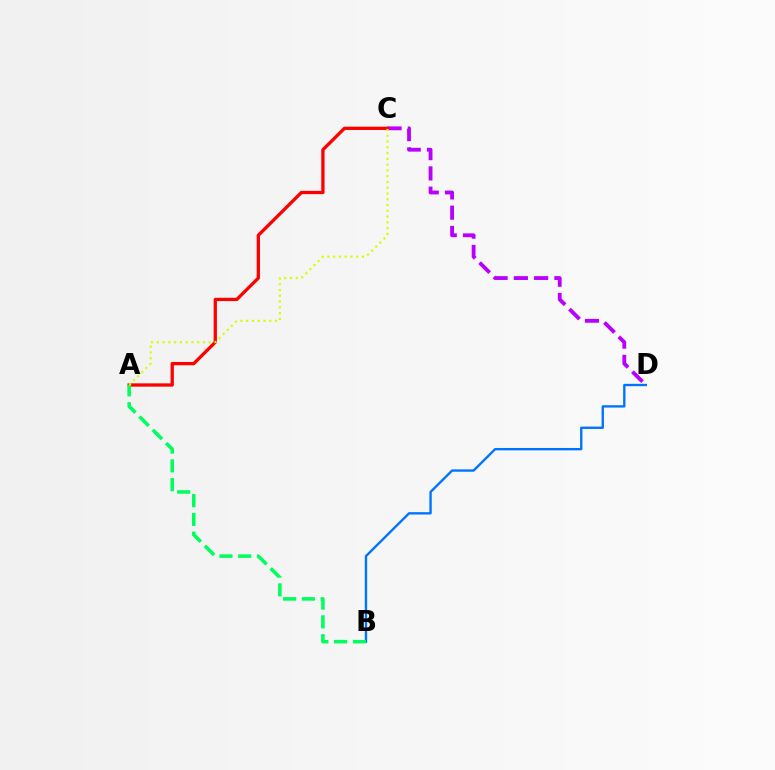{('C', 'D'): [{'color': '#b900ff', 'line_style': 'dashed', 'thickness': 2.75}], ('B', 'D'): [{'color': '#0074ff', 'line_style': 'solid', 'thickness': 1.7}], ('A', 'C'): [{'color': '#ff0000', 'line_style': 'solid', 'thickness': 2.37}, {'color': '#d1ff00', 'line_style': 'dotted', 'thickness': 1.57}], ('A', 'B'): [{'color': '#00ff5c', 'line_style': 'dashed', 'thickness': 2.55}]}